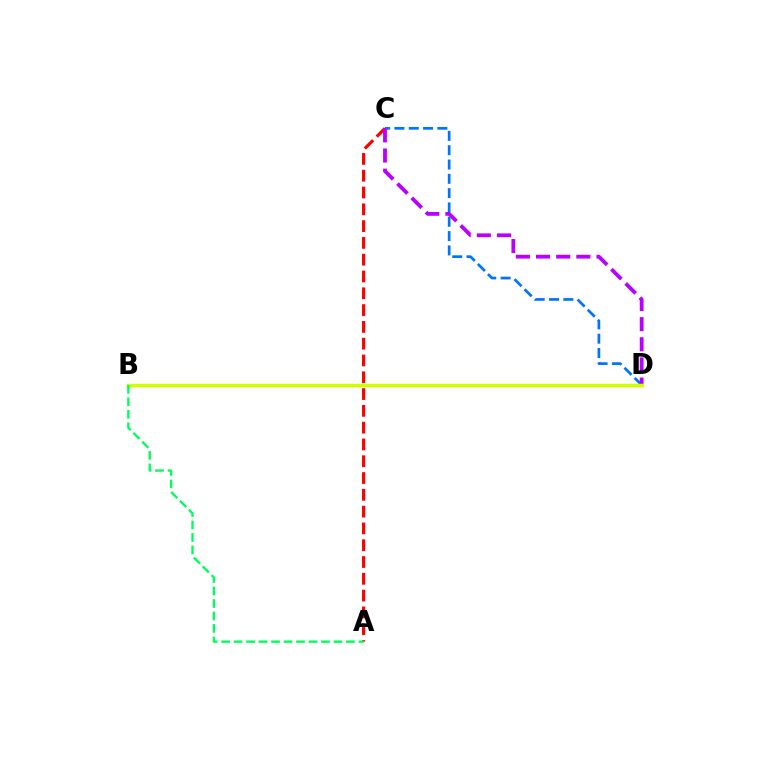{('A', 'C'): [{'color': '#ff0000', 'line_style': 'dashed', 'thickness': 2.28}], ('C', 'D'): [{'color': '#0074ff', 'line_style': 'dashed', 'thickness': 1.94}, {'color': '#b900ff', 'line_style': 'dashed', 'thickness': 2.74}], ('B', 'D'): [{'color': '#d1ff00', 'line_style': 'solid', 'thickness': 2.5}], ('A', 'B'): [{'color': '#00ff5c', 'line_style': 'dashed', 'thickness': 1.7}]}